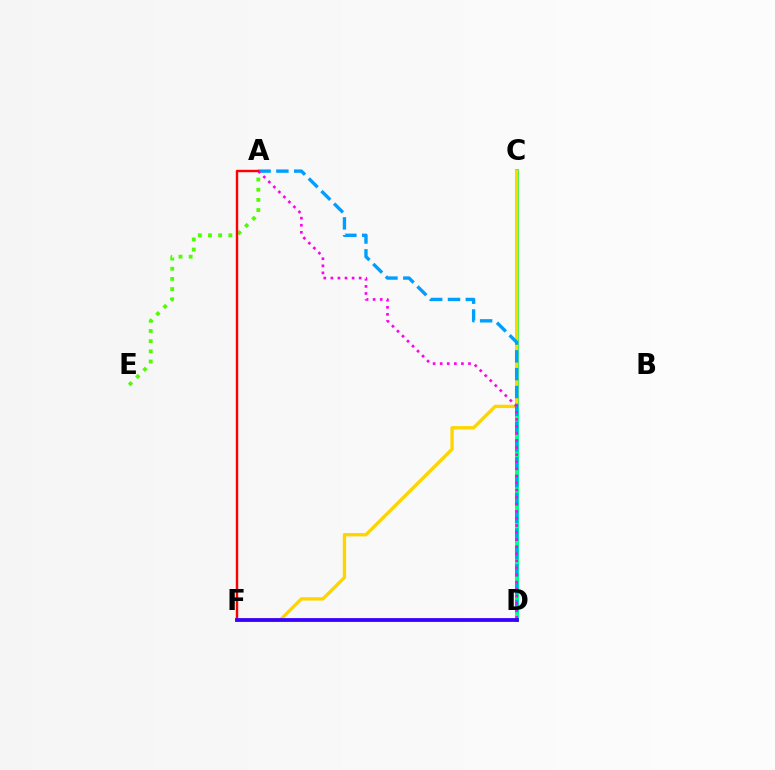{('C', 'D'): [{'color': '#00ff86', 'line_style': 'solid', 'thickness': 2.91}], ('C', 'F'): [{'color': '#ffd500', 'line_style': 'solid', 'thickness': 2.41}], ('A', 'E'): [{'color': '#4fff00', 'line_style': 'dotted', 'thickness': 2.76}], ('A', 'D'): [{'color': '#009eff', 'line_style': 'dashed', 'thickness': 2.42}, {'color': '#ff00ed', 'line_style': 'dotted', 'thickness': 1.92}], ('A', 'F'): [{'color': '#ff0000', 'line_style': 'solid', 'thickness': 1.74}], ('D', 'F'): [{'color': '#3700ff', 'line_style': 'solid', 'thickness': 2.72}]}